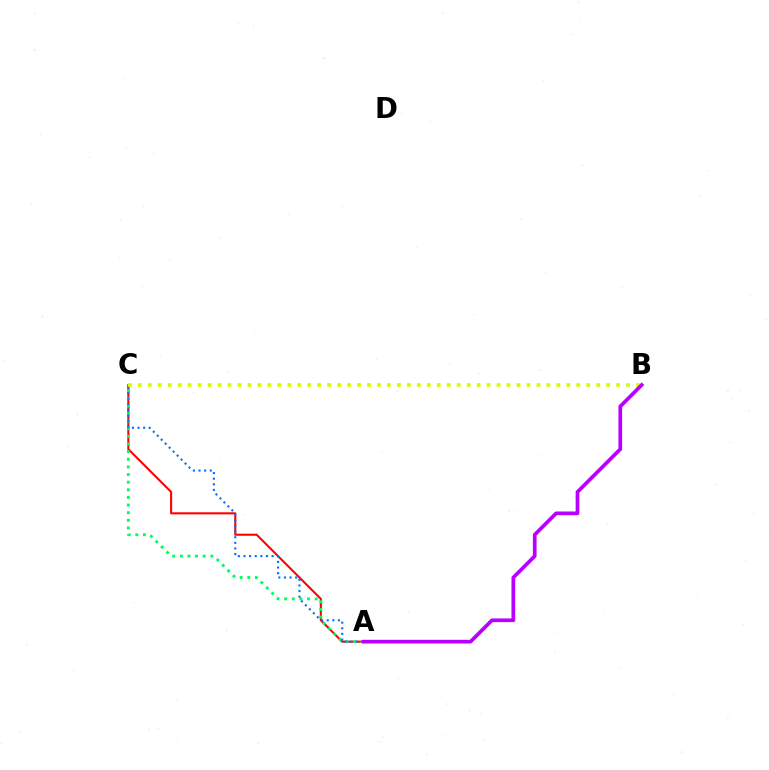{('A', 'C'): [{'color': '#ff0000', 'line_style': 'solid', 'thickness': 1.5}, {'color': '#00ff5c', 'line_style': 'dotted', 'thickness': 2.07}, {'color': '#0074ff', 'line_style': 'dotted', 'thickness': 1.53}], ('B', 'C'): [{'color': '#d1ff00', 'line_style': 'dotted', 'thickness': 2.71}], ('A', 'B'): [{'color': '#b900ff', 'line_style': 'solid', 'thickness': 2.66}]}